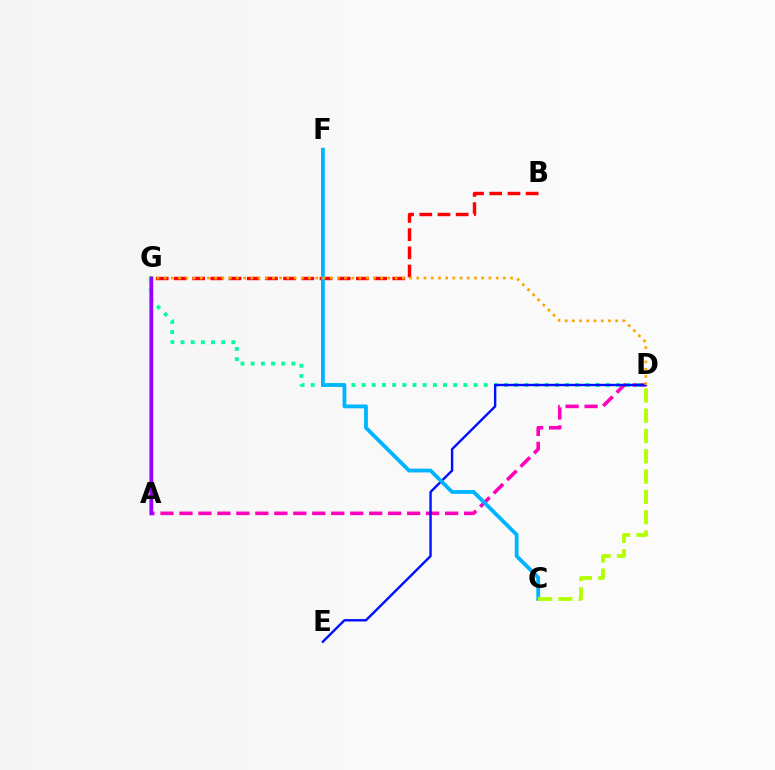{('A', 'D'): [{'color': '#ff00bd', 'line_style': 'dashed', 'thickness': 2.58}], ('B', 'G'): [{'color': '#ff0000', 'line_style': 'dashed', 'thickness': 2.47}], ('D', 'G'): [{'color': '#00ff9d', 'line_style': 'dotted', 'thickness': 2.77}, {'color': '#ffa500', 'line_style': 'dotted', 'thickness': 1.96}], ('D', 'E'): [{'color': '#0010ff', 'line_style': 'solid', 'thickness': 1.73}], ('C', 'F'): [{'color': '#00b5ff', 'line_style': 'solid', 'thickness': 2.74}], ('A', 'G'): [{'color': '#08ff00', 'line_style': 'solid', 'thickness': 2.71}, {'color': '#9b00ff', 'line_style': 'solid', 'thickness': 2.47}], ('C', 'D'): [{'color': '#b3ff00', 'line_style': 'dashed', 'thickness': 2.76}]}